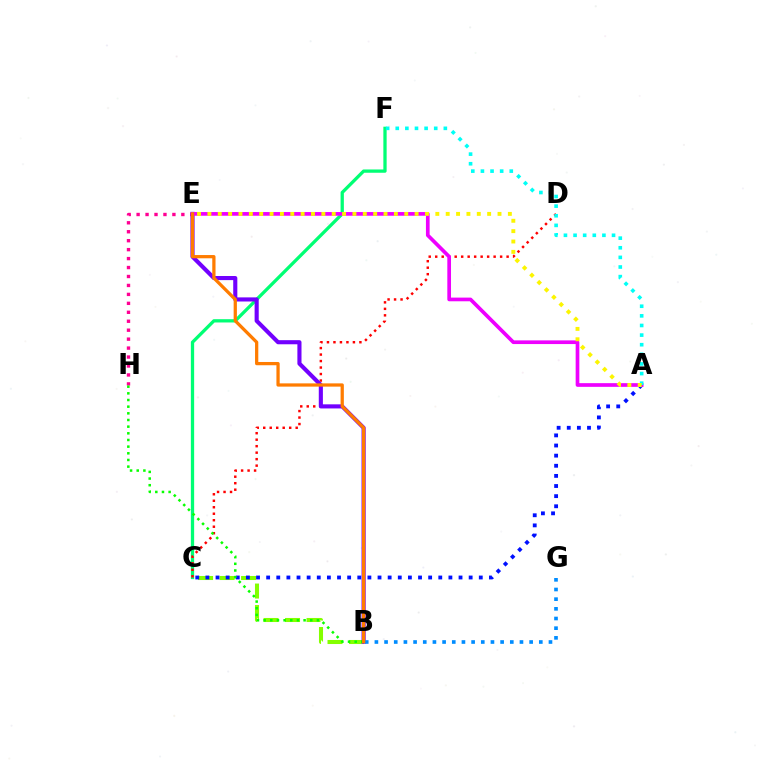{('B', 'C'): [{'color': '#84ff00', 'line_style': 'dashed', 'thickness': 2.92}], ('E', 'H'): [{'color': '#ff0094', 'line_style': 'dotted', 'thickness': 2.43}], ('C', 'F'): [{'color': '#00ff74', 'line_style': 'solid', 'thickness': 2.36}], ('C', 'D'): [{'color': '#ff0000', 'line_style': 'dotted', 'thickness': 1.76}], ('B', 'E'): [{'color': '#7200ff', 'line_style': 'solid', 'thickness': 2.96}, {'color': '#ff7c00', 'line_style': 'solid', 'thickness': 2.35}], ('A', 'C'): [{'color': '#0010ff', 'line_style': 'dotted', 'thickness': 2.75}], ('B', 'H'): [{'color': '#08ff00', 'line_style': 'dotted', 'thickness': 1.81}], ('B', 'G'): [{'color': '#008cff', 'line_style': 'dotted', 'thickness': 2.63}], ('A', 'E'): [{'color': '#ee00ff', 'line_style': 'solid', 'thickness': 2.65}, {'color': '#fcf500', 'line_style': 'dotted', 'thickness': 2.82}], ('A', 'F'): [{'color': '#00fff6', 'line_style': 'dotted', 'thickness': 2.61}]}